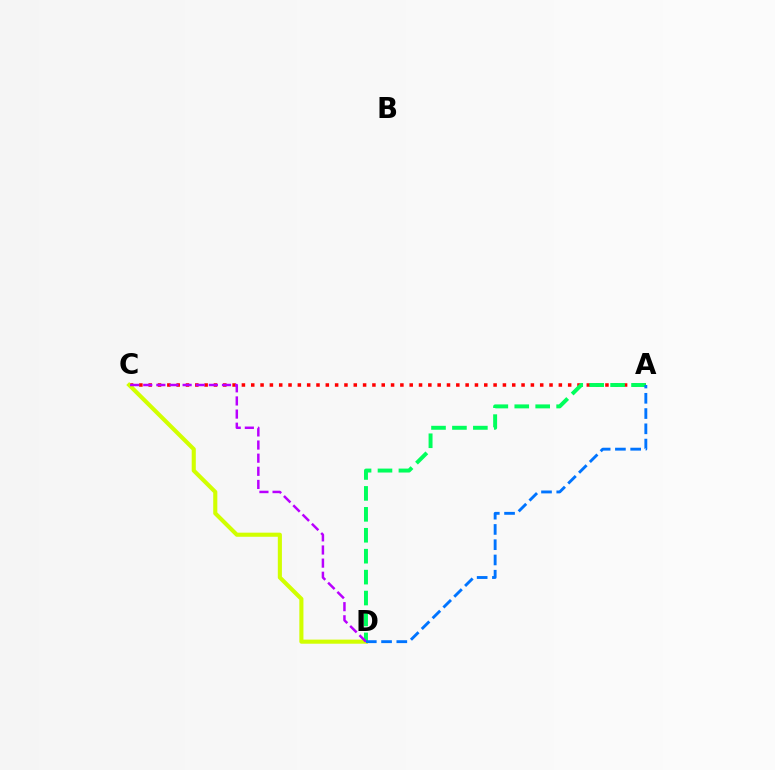{('A', 'C'): [{'color': '#ff0000', 'line_style': 'dotted', 'thickness': 2.53}], ('C', 'D'): [{'color': '#d1ff00', 'line_style': 'solid', 'thickness': 2.95}, {'color': '#b900ff', 'line_style': 'dashed', 'thickness': 1.78}], ('A', 'D'): [{'color': '#00ff5c', 'line_style': 'dashed', 'thickness': 2.84}, {'color': '#0074ff', 'line_style': 'dashed', 'thickness': 2.07}]}